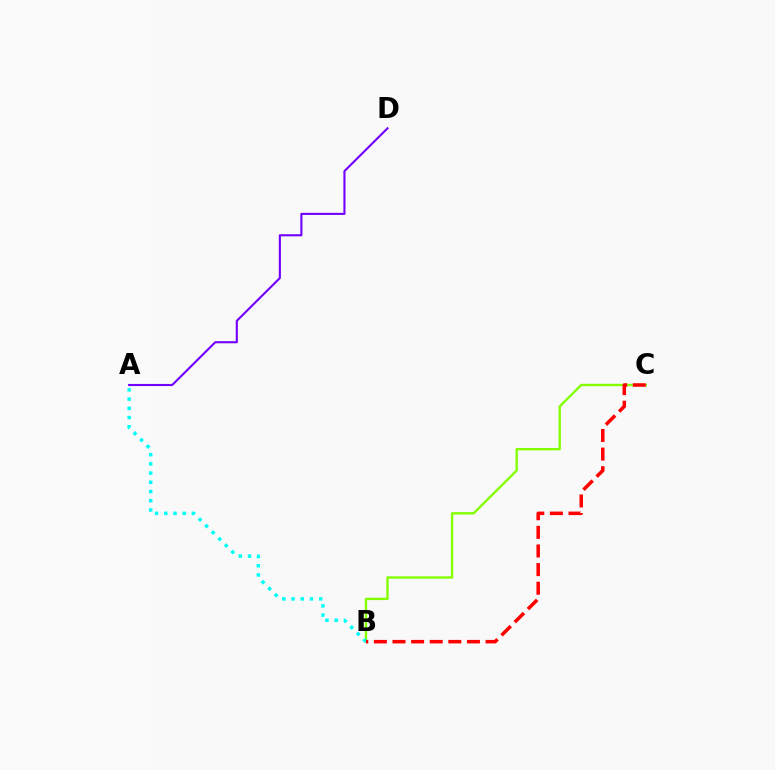{('B', 'C'): [{'color': '#84ff00', 'line_style': 'solid', 'thickness': 1.71}, {'color': '#ff0000', 'line_style': 'dashed', 'thickness': 2.53}], ('A', 'B'): [{'color': '#00fff6', 'line_style': 'dotted', 'thickness': 2.5}], ('A', 'D'): [{'color': '#7200ff', 'line_style': 'solid', 'thickness': 1.52}]}